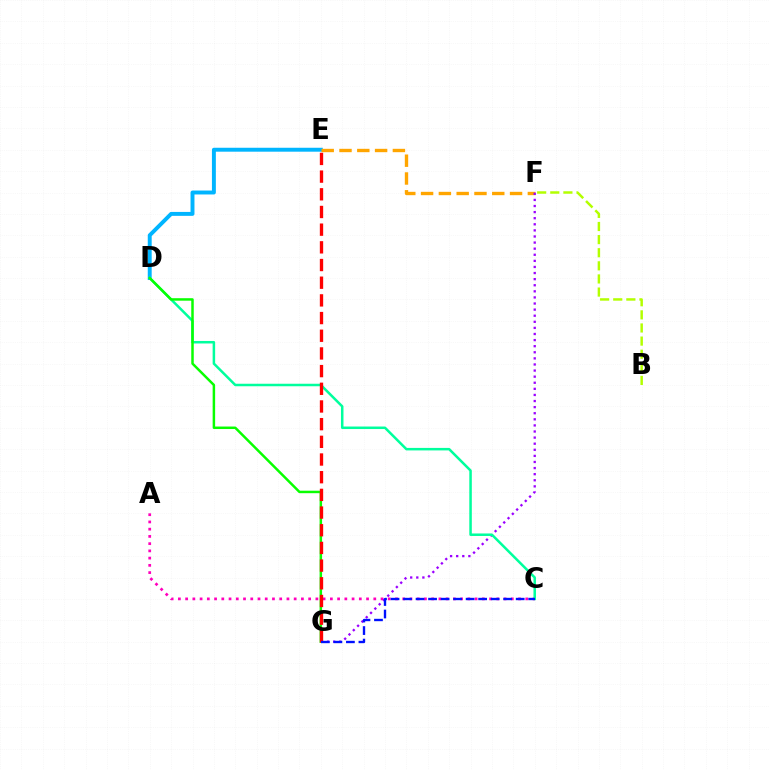{('D', 'E'): [{'color': '#00b5ff', 'line_style': 'solid', 'thickness': 2.83}], ('B', 'F'): [{'color': '#b3ff00', 'line_style': 'dashed', 'thickness': 1.78}], ('E', 'F'): [{'color': '#ffa500', 'line_style': 'dashed', 'thickness': 2.42}], ('A', 'C'): [{'color': '#ff00bd', 'line_style': 'dotted', 'thickness': 1.97}], ('F', 'G'): [{'color': '#9b00ff', 'line_style': 'dotted', 'thickness': 1.66}], ('C', 'D'): [{'color': '#00ff9d', 'line_style': 'solid', 'thickness': 1.81}], ('D', 'G'): [{'color': '#08ff00', 'line_style': 'solid', 'thickness': 1.79}], ('E', 'G'): [{'color': '#ff0000', 'line_style': 'dashed', 'thickness': 2.4}], ('C', 'G'): [{'color': '#0010ff', 'line_style': 'dashed', 'thickness': 1.7}]}